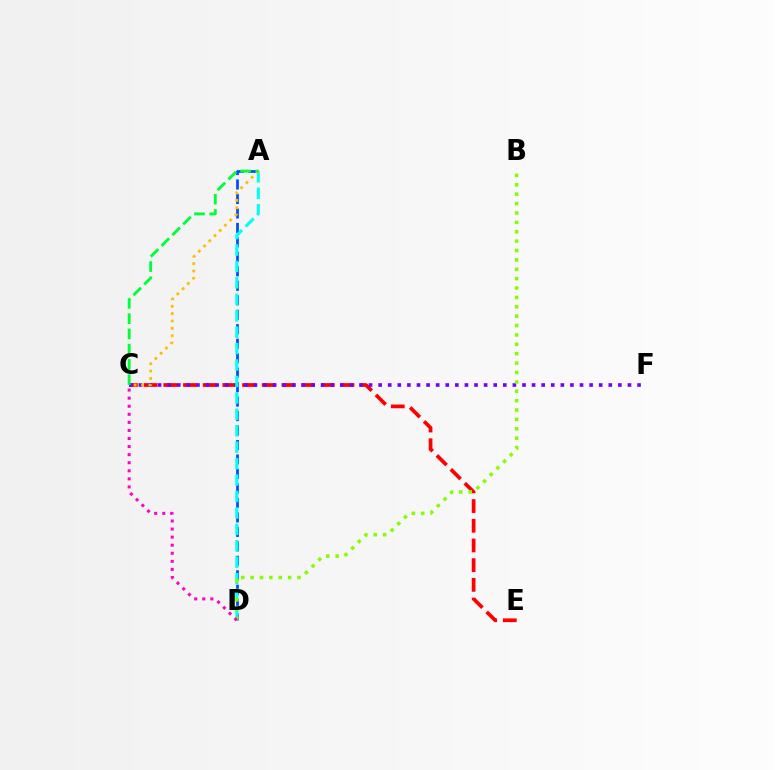{('A', 'D'): [{'color': '#004bff', 'line_style': 'dashed', 'thickness': 1.97}, {'color': '#00fff6', 'line_style': 'dashed', 'thickness': 2.23}], ('C', 'E'): [{'color': '#ff0000', 'line_style': 'dashed', 'thickness': 2.67}], ('C', 'F'): [{'color': '#7200ff', 'line_style': 'dotted', 'thickness': 2.61}], ('B', 'D'): [{'color': '#84ff00', 'line_style': 'dotted', 'thickness': 2.55}], ('A', 'C'): [{'color': '#ffbd00', 'line_style': 'dotted', 'thickness': 2.0}, {'color': '#00ff39', 'line_style': 'dashed', 'thickness': 2.07}], ('C', 'D'): [{'color': '#ff00cf', 'line_style': 'dotted', 'thickness': 2.19}]}